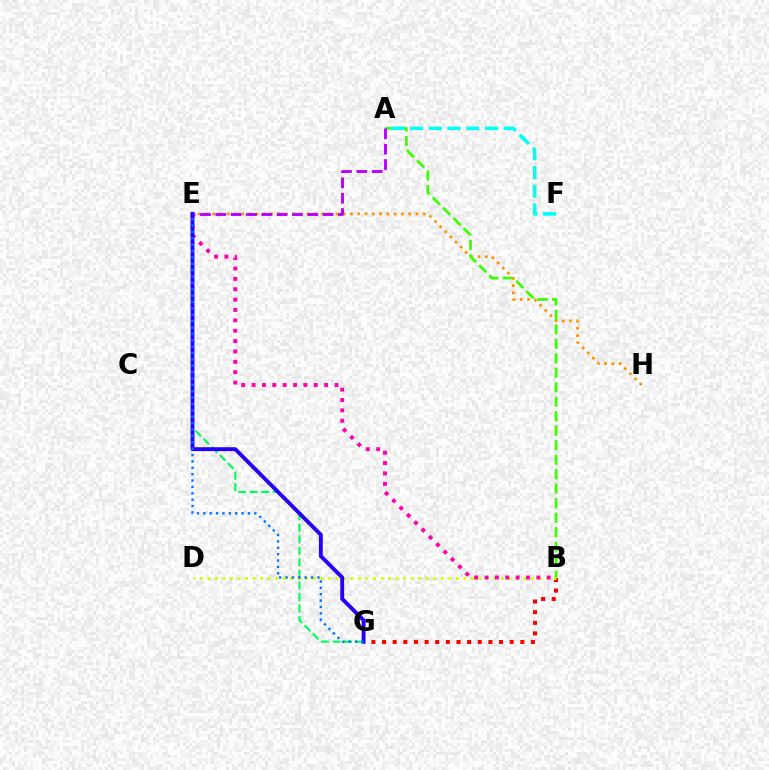{('B', 'G'): [{'color': '#ff0000', 'line_style': 'dotted', 'thickness': 2.89}], ('B', 'D'): [{'color': '#d1ff00', 'line_style': 'dotted', 'thickness': 2.04}], ('E', 'H'): [{'color': '#ff9400', 'line_style': 'dotted', 'thickness': 1.97}], ('E', 'G'): [{'color': '#00ff5c', 'line_style': 'dashed', 'thickness': 1.57}, {'color': '#2500ff', 'line_style': 'solid', 'thickness': 2.8}, {'color': '#0074ff', 'line_style': 'dotted', 'thickness': 1.73}], ('B', 'E'): [{'color': '#ff00ac', 'line_style': 'dotted', 'thickness': 2.82}], ('A', 'B'): [{'color': '#3dff00', 'line_style': 'dashed', 'thickness': 1.97}], ('A', 'F'): [{'color': '#00fff6', 'line_style': 'dashed', 'thickness': 2.54}], ('A', 'E'): [{'color': '#b900ff', 'line_style': 'dashed', 'thickness': 2.08}]}